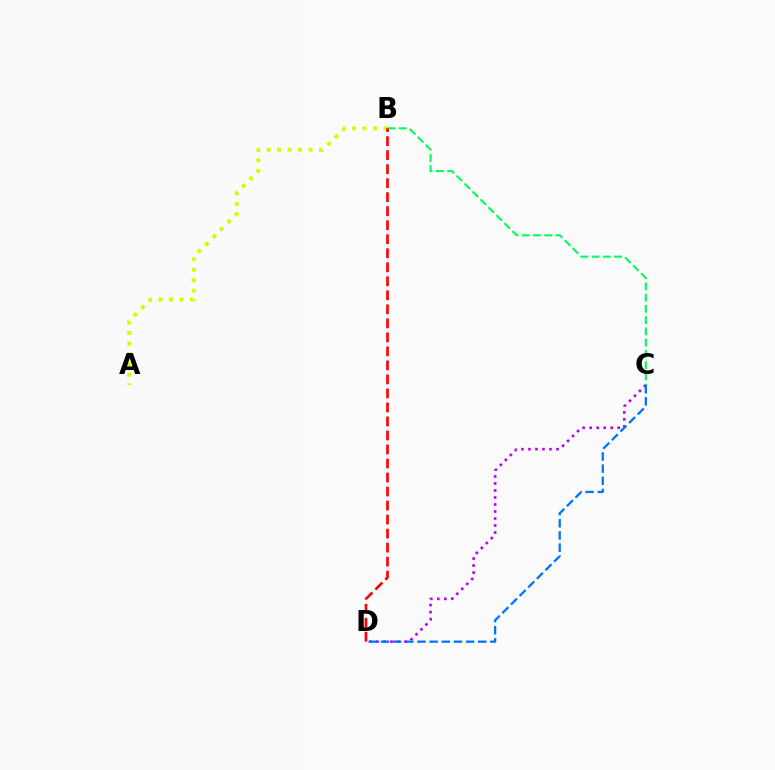{('B', 'C'): [{'color': '#00ff5c', 'line_style': 'dashed', 'thickness': 1.53}], ('A', 'B'): [{'color': '#d1ff00', 'line_style': 'dotted', 'thickness': 2.85}], ('B', 'D'): [{'color': '#ff0000', 'line_style': 'dashed', 'thickness': 1.9}], ('C', 'D'): [{'color': '#b900ff', 'line_style': 'dotted', 'thickness': 1.9}, {'color': '#0074ff', 'line_style': 'dashed', 'thickness': 1.65}]}